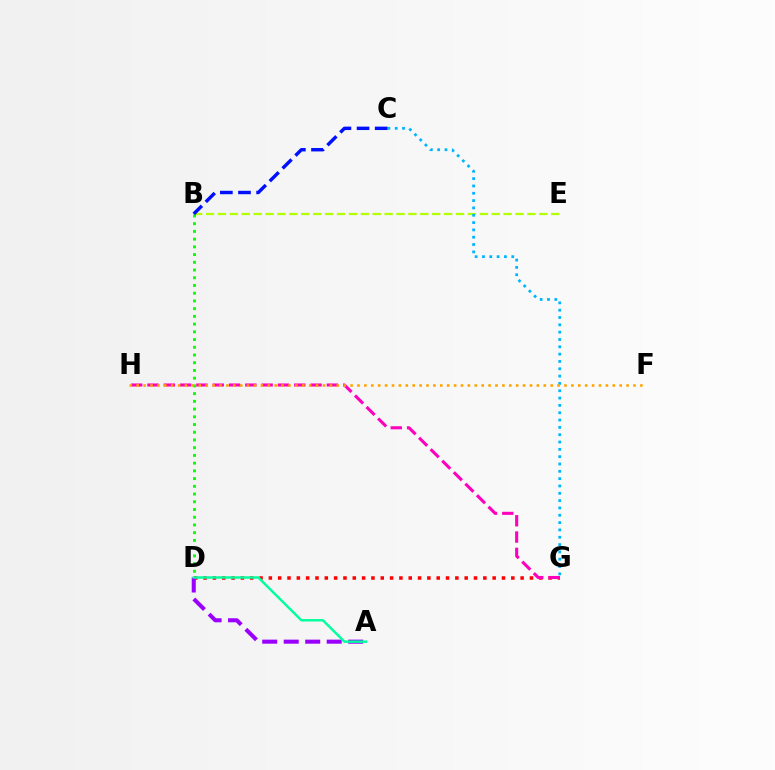{('D', 'G'): [{'color': '#ff0000', 'line_style': 'dotted', 'thickness': 2.53}], ('B', 'E'): [{'color': '#b3ff00', 'line_style': 'dashed', 'thickness': 1.62}], ('B', 'D'): [{'color': '#08ff00', 'line_style': 'dotted', 'thickness': 2.1}], ('G', 'H'): [{'color': '#ff00bd', 'line_style': 'dashed', 'thickness': 2.22}], ('A', 'D'): [{'color': '#9b00ff', 'line_style': 'dashed', 'thickness': 2.92}, {'color': '#00ff9d', 'line_style': 'solid', 'thickness': 1.76}], ('C', 'G'): [{'color': '#00b5ff', 'line_style': 'dotted', 'thickness': 1.99}], ('F', 'H'): [{'color': '#ffa500', 'line_style': 'dotted', 'thickness': 1.87}], ('B', 'C'): [{'color': '#0010ff', 'line_style': 'dashed', 'thickness': 2.46}]}